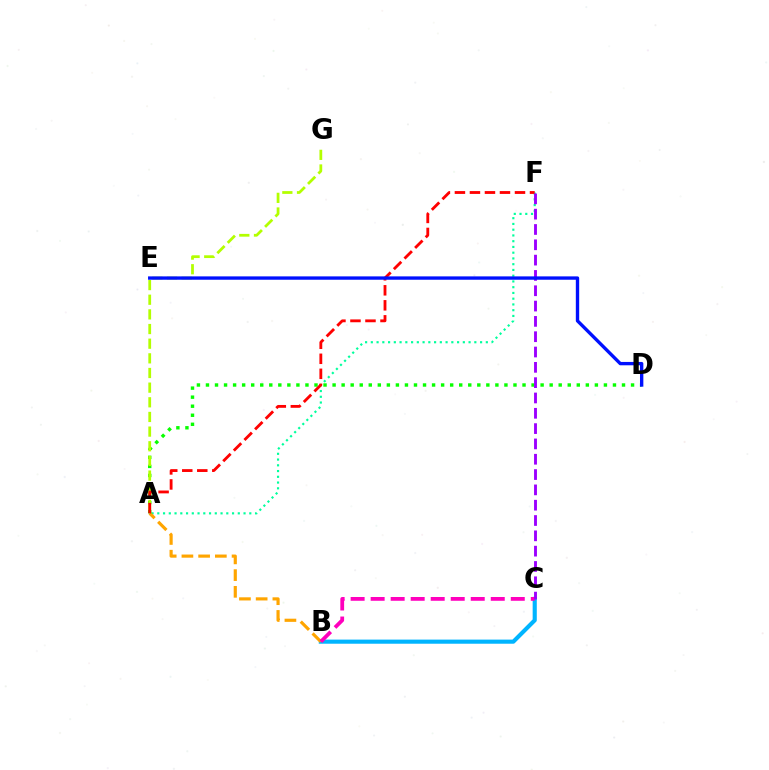{('B', 'C'): [{'color': '#00b5ff', 'line_style': 'solid', 'thickness': 2.97}, {'color': '#ff00bd', 'line_style': 'dashed', 'thickness': 2.72}], ('A', 'F'): [{'color': '#00ff9d', 'line_style': 'dotted', 'thickness': 1.56}, {'color': '#ff0000', 'line_style': 'dashed', 'thickness': 2.04}], ('A', 'B'): [{'color': '#ffa500', 'line_style': 'dashed', 'thickness': 2.27}], ('A', 'D'): [{'color': '#08ff00', 'line_style': 'dotted', 'thickness': 2.46}], ('A', 'G'): [{'color': '#b3ff00', 'line_style': 'dashed', 'thickness': 1.99}], ('C', 'F'): [{'color': '#9b00ff', 'line_style': 'dashed', 'thickness': 2.08}], ('D', 'E'): [{'color': '#0010ff', 'line_style': 'solid', 'thickness': 2.42}]}